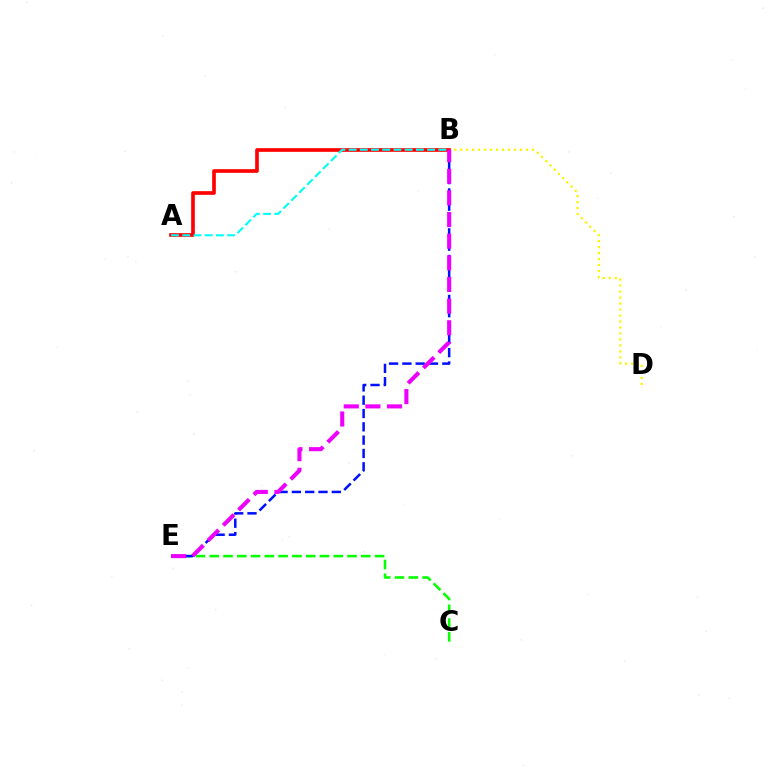{('C', 'E'): [{'color': '#08ff00', 'line_style': 'dashed', 'thickness': 1.87}], ('B', 'D'): [{'color': '#fcf500', 'line_style': 'dotted', 'thickness': 1.63}], ('B', 'E'): [{'color': '#0010ff', 'line_style': 'dashed', 'thickness': 1.81}, {'color': '#ee00ff', 'line_style': 'dashed', 'thickness': 2.94}], ('A', 'B'): [{'color': '#ff0000', 'line_style': 'solid', 'thickness': 2.63}, {'color': '#00fff6', 'line_style': 'dashed', 'thickness': 1.52}]}